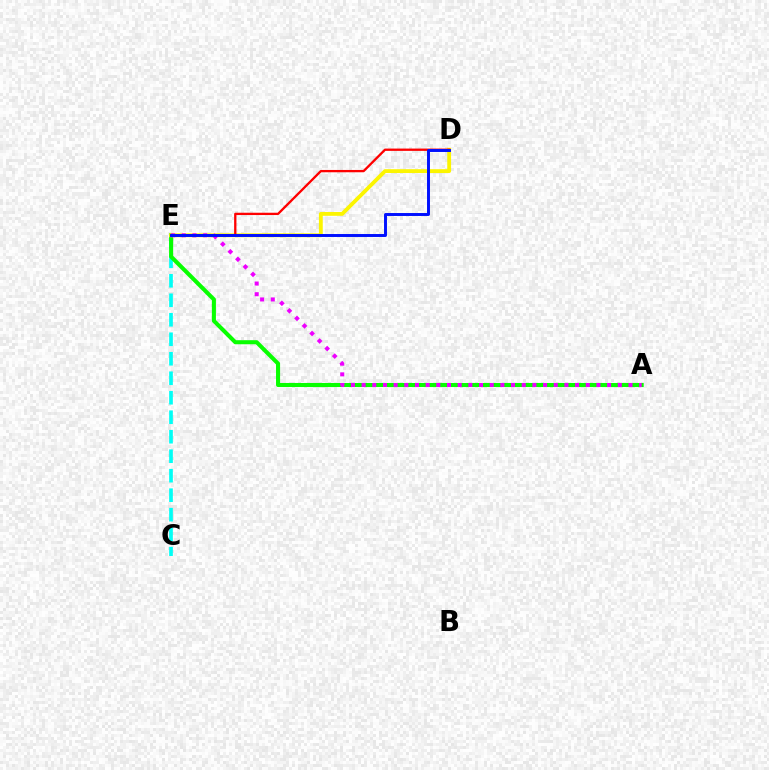{('C', 'E'): [{'color': '#00fff6', 'line_style': 'dashed', 'thickness': 2.65}], ('A', 'E'): [{'color': '#08ff00', 'line_style': 'solid', 'thickness': 2.92}, {'color': '#ee00ff', 'line_style': 'dotted', 'thickness': 2.9}], ('D', 'E'): [{'color': '#fcf500', 'line_style': 'solid', 'thickness': 2.76}, {'color': '#ff0000', 'line_style': 'solid', 'thickness': 1.66}, {'color': '#0010ff', 'line_style': 'solid', 'thickness': 2.12}]}